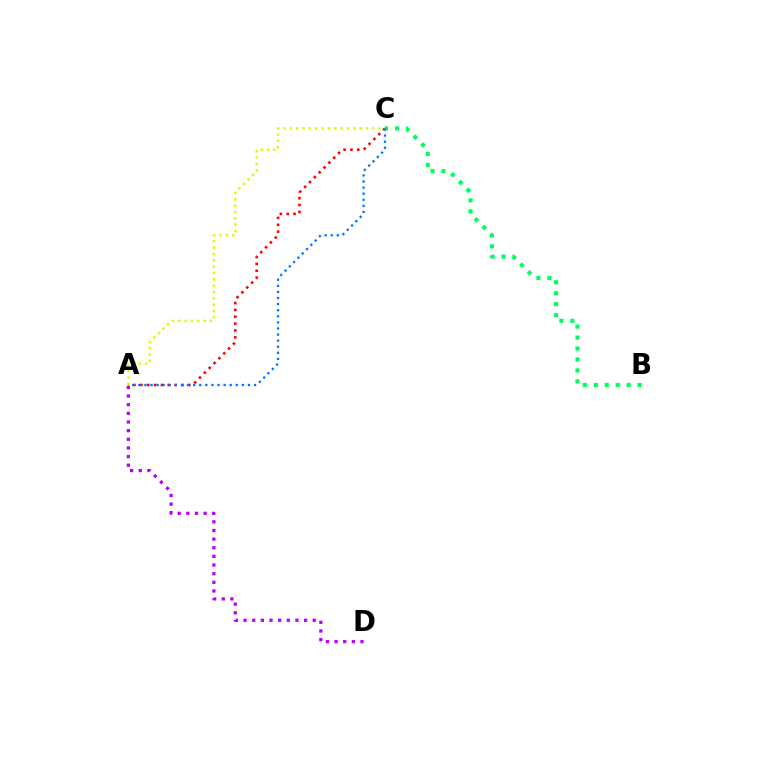{('A', 'D'): [{'color': '#b900ff', 'line_style': 'dotted', 'thickness': 2.35}], ('A', 'C'): [{'color': '#ff0000', 'line_style': 'dotted', 'thickness': 1.86}, {'color': '#0074ff', 'line_style': 'dotted', 'thickness': 1.65}, {'color': '#d1ff00', 'line_style': 'dotted', 'thickness': 1.72}], ('B', 'C'): [{'color': '#00ff5c', 'line_style': 'dotted', 'thickness': 2.98}]}